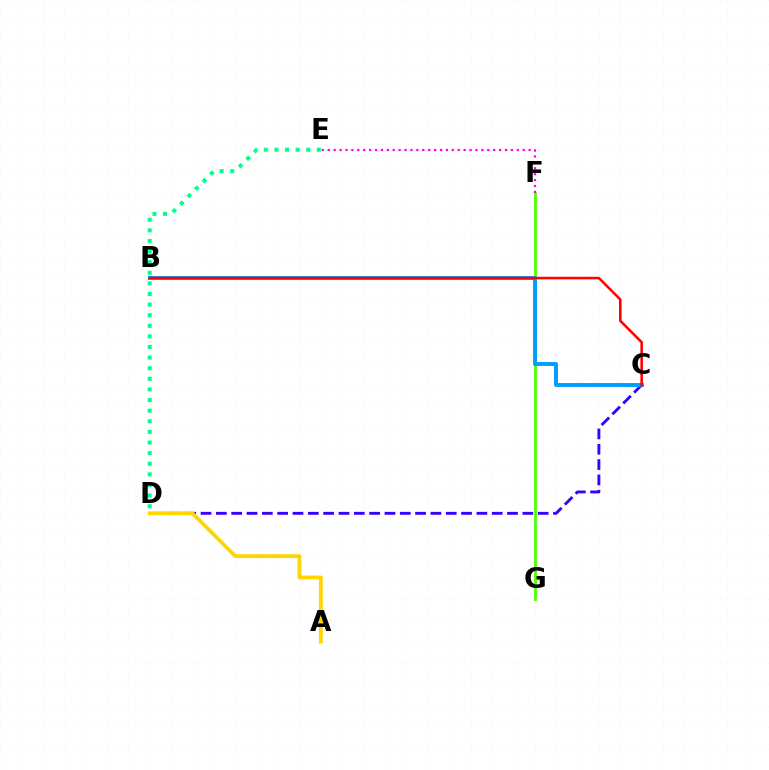{('F', 'G'): [{'color': '#4fff00', 'line_style': 'solid', 'thickness': 2.0}], ('C', 'D'): [{'color': '#3700ff', 'line_style': 'dashed', 'thickness': 2.08}], ('E', 'F'): [{'color': '#ff00ed', 'line_style': 'dotted', 'thickness': 1.61}], ('A', 'D'): [{'color': '#ffd500', 'line_style': 'solid', 'thickness': 2.76}], ('B', 'C'): [{'color': '#009eff', 'line_style': 'solid', 'thickness': 2.82}, {'color': '#ff0000', 'line_style': 'solid', 'thickness': 1.83}], ('D', 'E'): [{'color': '#00ff86', 'line_style': 'dotted', 'thickness': 2.88}]}